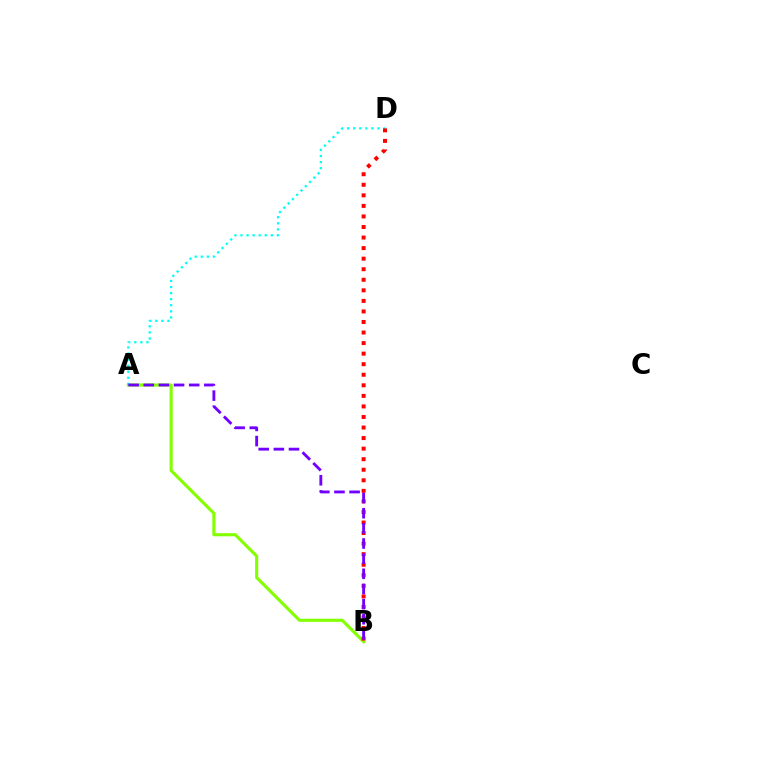{('A', 'B'): [{'color': '#84ff00', 'line_style': 'solid', 'thickness': 2.25}, {'color': '#7200ff', 'line_style': 'dashed', 'thickness': 2.06}], ('A', 'D'): [{'color': '#00fff6', 'line_style': 'dotted', 'thickness': 1.65}], ('B', 'D'): [{'color': '#ff0000', 'line_style': 'dotted', 'thickness': 2.87}]}